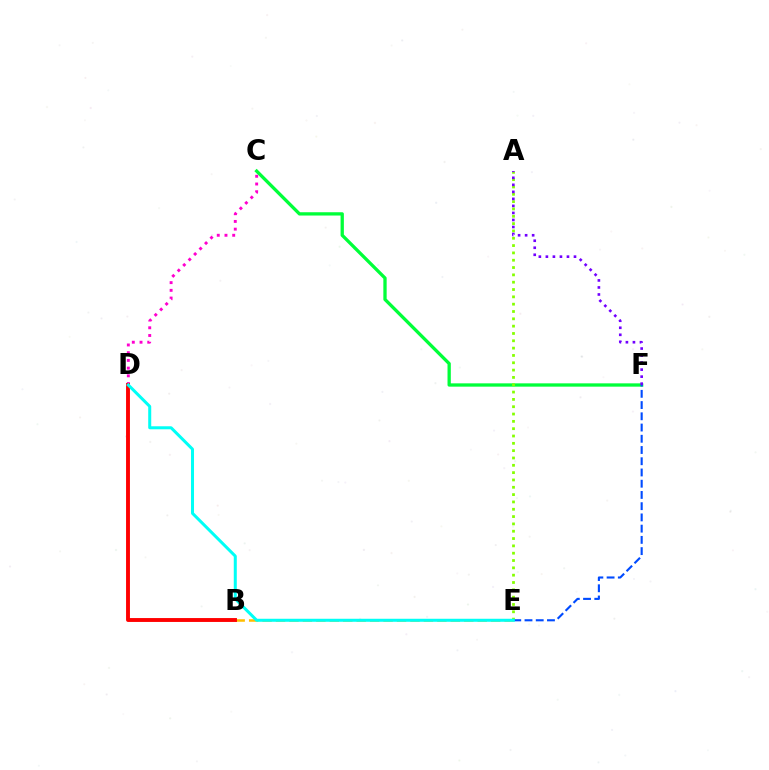{('C', 'F'): [{'color': '#00ff39', 'line_style': 'solid', 'thickness': 2.38}], ('B', 'E'): [{'color': '#ffbd00', 'line_style': 'dashed', 'thickness': 1.83}], ('A', 'E'): [{'color': '#84ff00', 'line_style': 'dotted', 'thickness': 1.99}], ('E', 'F'): [{'color': '#004bff', 'line_style': 'dashed', 'thickness': 1.53}], ('C', 'D'): [{'color': '#ff00cf', 'line_style': 'dotted', 'thickness': 2.1}], ('B', 'D'): [{'color': '#ff0000', 'line_style': 'solid', 'thickness': 2.8}], ('D', 'E'): [{'color': '#00fff6', 'line_style': 'solid', 'thickness': 2.17}], ('A', 'F'): [{'color': '#7200ff', 'line_style': 'dotted', 'thickness': 1.91}]}